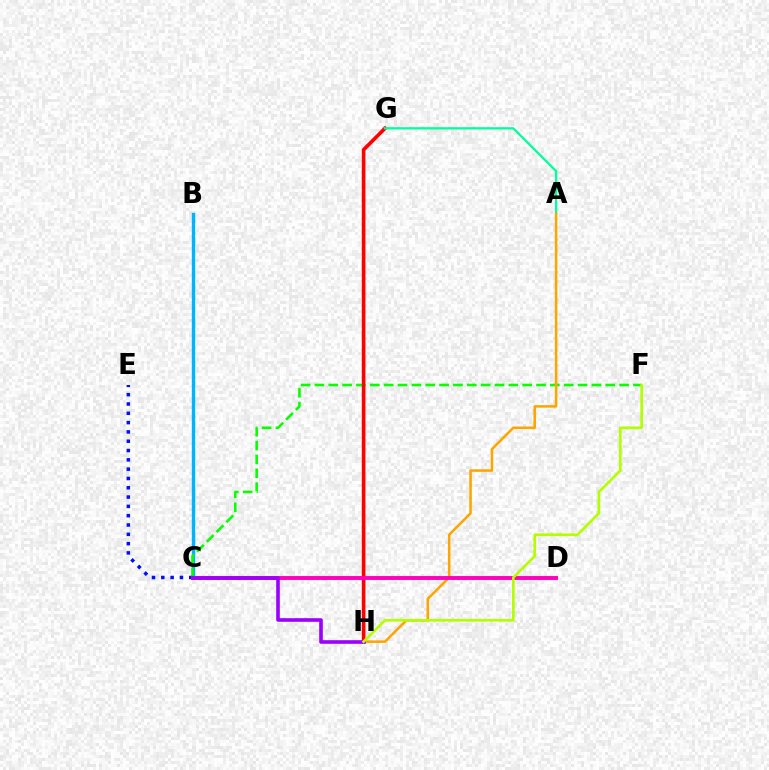{('B', 'C'): [{'color': '#00b5ff', 'line_style': 'solid', 'thickness': 2.43}], ('C', 'F'): [{'color': '#08ff00', 'line_style': 'dashed', 'thickness': 1.88}], ('C', 'E'): [{'color': '#0010ff', 'line_style': 'dotted', 'thickness': 2.53}], ('G', 'H'): [{'color': '#ff0000', 'line_style': 'solid', 'thickness': 2.62}], ('A', 'G'): [{'color': '#00ff9d', 'line_style': 'solid', 'thickness': 1.64}], ('A', 'H'): [{'color': '#ffa500', 'line_style': 'solid', 'thickness': 1.83}], ('C', 'D'): [{'color': '#ff00bd', 'line_style': 'solid', 'thickness': 2.81}], ('C', 'H'): [{'color': '#9b00ff', 'line_style': 'solid', 'thickness': 2.6}], ('F', 'H'): [{'color': '#b3ff00', 'line_style': 'solid', 'thickness': 1.93}]}